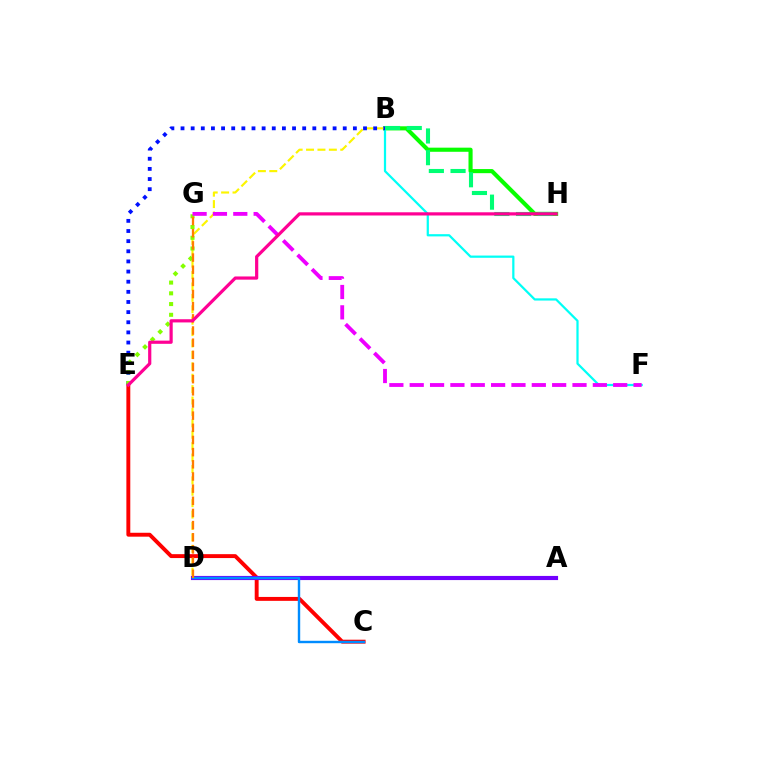{('B', 'H'): [{'color': '#08ff00', 'line_style': 'solid', 'thickness': 2.96}, {'color': '#00ff74', 'line_style': 'dashed', 'thickness': 2.95}], ('B', 'D'): [{'color': '#fcf500', 'line_style': 'dashed', 'thickness': 1.55}], ('B', 'F'): [{'color': '#00fff6', 'line_style': 'solid', 'thickness': 1.6}], ('C', 'E'): [{'color': '#ff0000', 'line_style': 'solid', 'thickness': 2.82}], ('B', 'E'): [{'color': '#0010ff', 'line_style': 'dotted', 'thickness': 2.75}], ('A', 'D'): [{'color': '#7200ff', 'line_style': 'solid', 'thickness': 2.98}], ('C', 'D'): [{'color': '#008cff', 'line_style': 'solid', 'thickness': 1.74}], ('E', 'G'): [{'color': '#84ff00', 'line_style': 'dotted', 'thickness': 2.92}], ('F', 'G'): [{'color': '#ee00ff', 'line_style': 'dashed', 'thickness': 2.76}], ('D', 'G'): [{'color': '#ff7c00', 'line_style': 'dashed', 'thickness': 1.65}], ('E', 'H'): [{'color': '#ff0094', 'line_style': 'solid', 'thickness': 2.3}]}